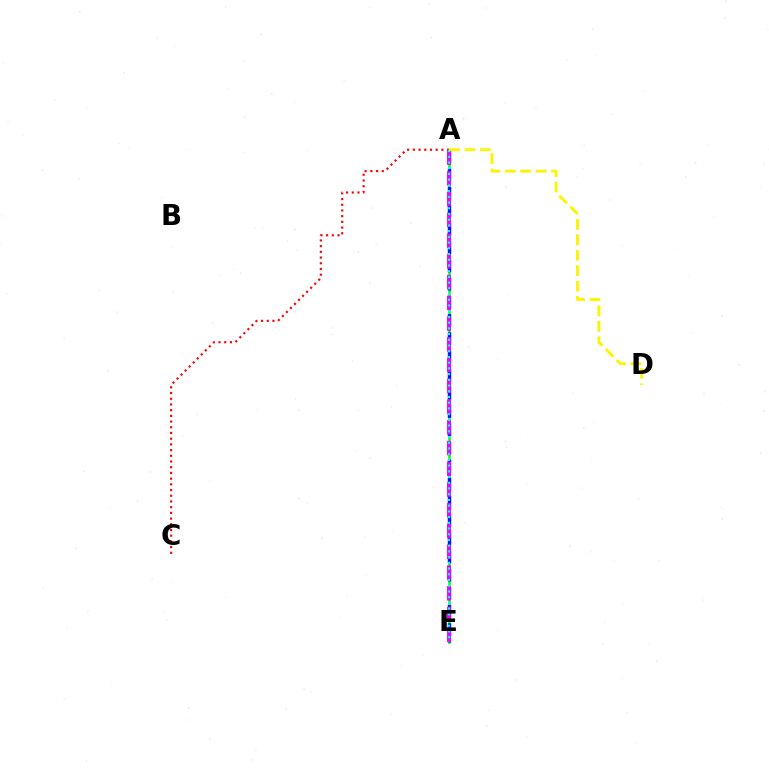{('A', 'C'): [{'color': '#ff0000', 'line_style': 'dotted', 'thickness': 1.55}], ('A', 'E'): [{'color': '#08ff00', 'line_style': 'solid', 'thickness': 1.81}, {'color': '#0010ff', 'line_style': 'dashed', 'thickness': 2.47}, {'color': '#ee00ff', 'line_style': 'dashed', 'thickness': 2.82}, {'color': '#00fff6', 'line_style': 'dotted', 'thickness': 1.55}], ('A', 'D'): [{'color': '#fcf500', 'line_style': 'dashed', 'thickness': 2.1}]}